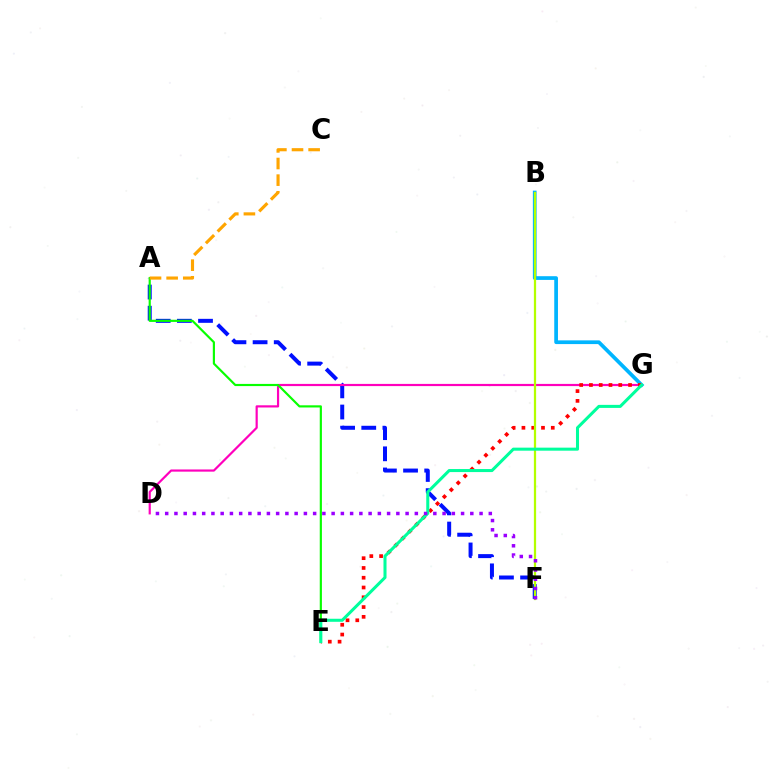{('B', 'G'): [{'color': '#00b5ff', 'line_style': 'solid', 'thickness': 2.68}], ('A', 'F'): [{'color': '#0010ff', 'line_style': 'dashed', 'thickness': 2.87}], ('D', 'G'): [{'color': '#ff00bd', 'line_style': 'solid', 'thickness': 1.58}], ('A', 'E'): [{'color': '#08ff00', 'line_style': 'solid', 'thickness': 1.56}], ('E', 'G'): [{'color': '#ff0000', 'line_style': 'dotted', 'thickness': 2.66}, {'color': '#00ff9d', 'line_style': 'solid', 'thickness': 2.19}], ('B', 'F'): [{'color': '#b3ff00', 'line_style': 'solid', 'thickness': 1.61}], ('D', 'F'): [{'color': '#9b00ff', 'line_style': 'dotted', 'thickness': 2.51}], ('A', 'C'): [{'color': '#ffa500', 'line_style': 'dashed', 'thickness': 2.26}]}